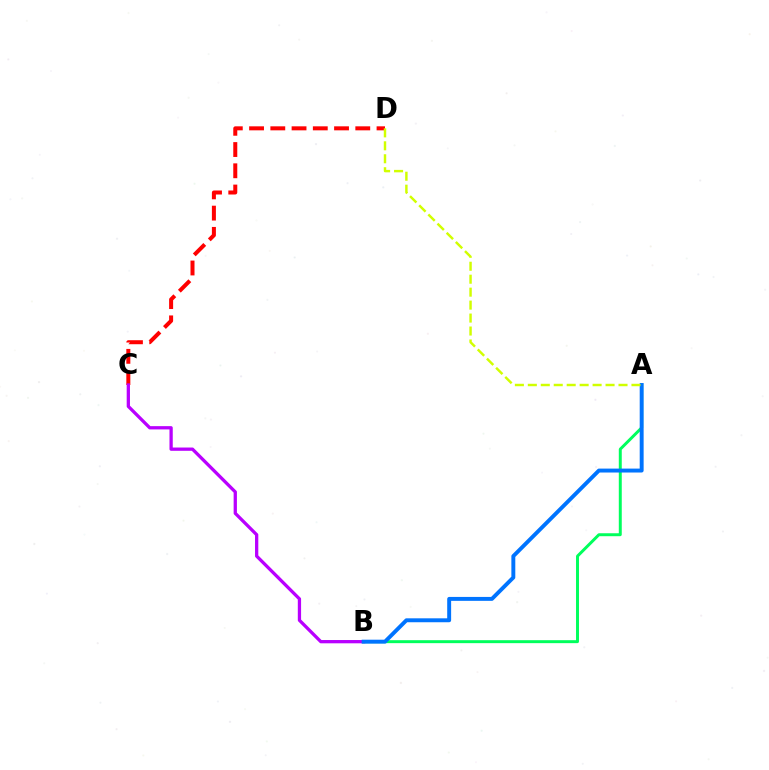{('C', 'D'): [{'color': '#ff0000', 'line_style': 'dashed', 'thickness': 2.89}], ('B', 'C'): [{'color': '#b900ff', 'line_style': 'solid', 'thickness': 2.36}], ('A', 'B'): [{'color': '#00ff5c', 'line_style': 'solid', 'thickness': 2.13}, {'color': '#0074ff', 'line_style': 'solid', 'thickness': 2.83}], ('A', 'D'): [{'color': '#d1ff00', 'line_style': 'dashed', 'thickness': 1.76}]}